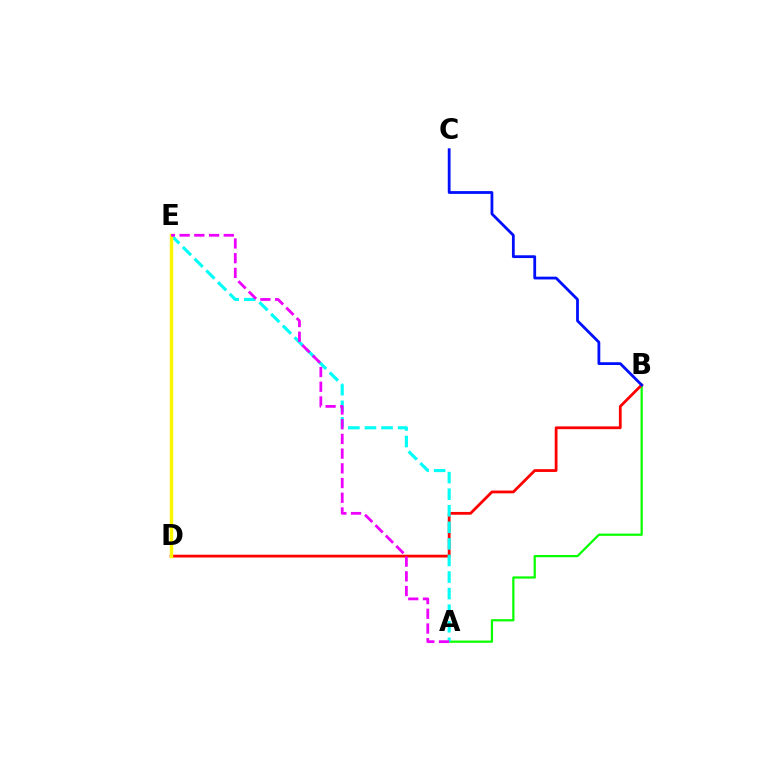{('A', 'B'): [{'color': '#08ff00', 'line_style': 'solid', 'thickness': 1.6}], ('B', 'D'): [{'color': '#ff0000', 'line_style': 'solid', 'thickness': 2.0}], ('A', 'E'): [{'color': '#00fff6', 'line_style': 'dashed', 'thickness': 2.25}, {'color': '#ee00ff', 'line_style': 'dashed', 'thickness': 2.0}], ('B', 'C'): [{'color': '#0010ff', 'line_style': 'solid', 'thickness': 2.01}], ('D', 'E'): [{'color': '#fcf500', 'line_style': 'solid', 'thickness': 2.46}]}